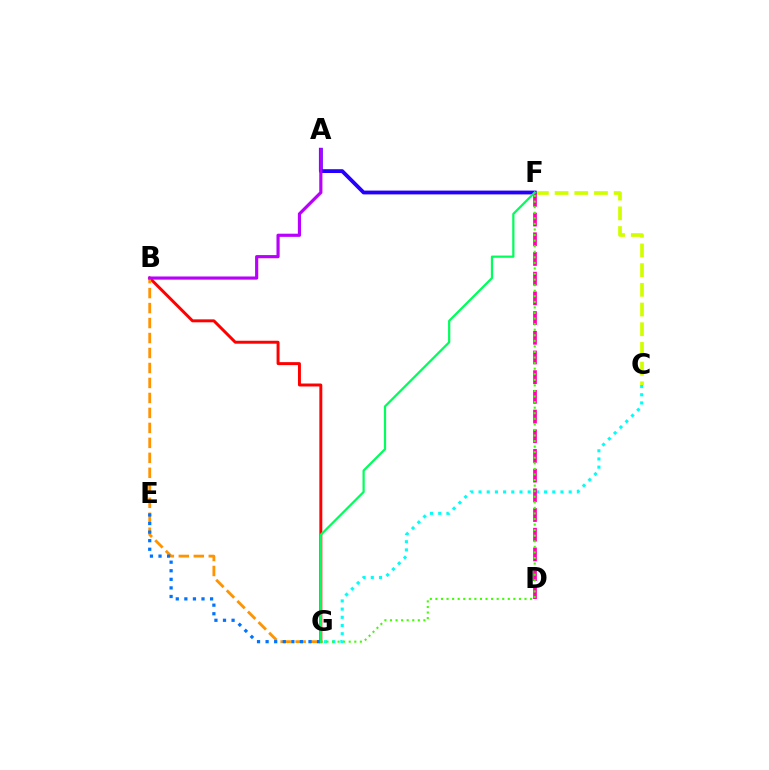{('C', 'F'): [{'color': '#d1ff00', 'line_style': 'dashed', 'thickness': 2.68}], ('A', 'F'): [{'color': '#2500ff', 'line_style': 'solid', 'thickness': 2.75}], ('C', 'G'): [{'color': '#00fff6', 'line_style': 'dotted', 'thickness': 2.23}], ('B', 'G'): [{'color': '#ff0000', 'line_style': 'solid', 'thickness': 2.13}, {'color': '#ff9400', 'line_style': 'dashed', 'thickness': 2.03}], ('D', 'F'): [{'color': '#ff00ac', 'line_style': 'dashed', 'thickness': 2.68}], ('A', 'B'): [{'color': '#b900ff', 'line_style': 'solid', 'thickness': 2.28}], ('E', 'G'): [{'color': '#0074ff', 'line_style': 'dotted', 'thickness': 2.33}], ('F', 'G'): [{'color': '#3dff00', 'line_style': 'dotted', 'thickness': 1.51}, {'color': '#00ff5c', 'line_style': 'solid', 'thickness': 1.61}]}